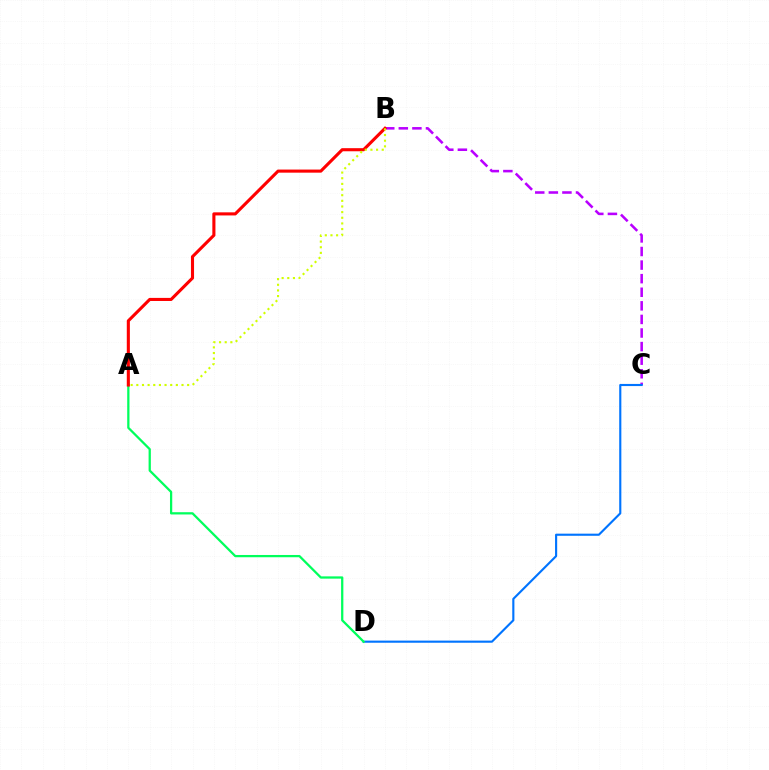{('B', 'C'): [{'color': '#b900ff', 'line_style': 'dashed', 'thickness': 1.85}], ('C', 'D'): [{'color': '#0074ff', 'line_style': 'solid', 'thickness': 1.54}], ('A', 'D'): [{'color': '#00ff5c', 'line_style': 'solid', 'thickness': 1.63}], ('A', 'B'): [{'color': '#ff0000', 'line_style': 'solid', 'thickness': 2.23}, {'color': '#d1ff00', 'line_style': 'dotted', 'thickness': 1.53}]}